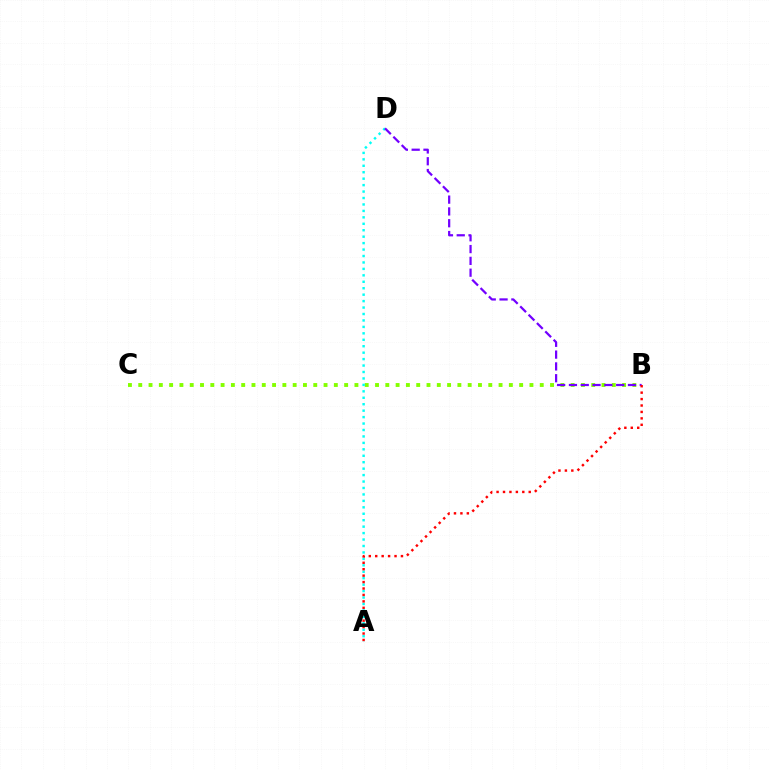{('B', 'C'): [{'color': '#84ff00', 'line_style': 'dotted', 'thickness': 2.8}], ('A', 'D'): [{'color': '#00fff6', 'line_style': 'dotted', 'thickness': 1.75}], ('B', 'D'): [{'color': '#7200ff', 'line_style': 'dashed', 'thickness': 1.6}], ('A', 'B'): [{'color': '#ff0000', 'line_style': 'dotted', 'thickness': 1.75}]}